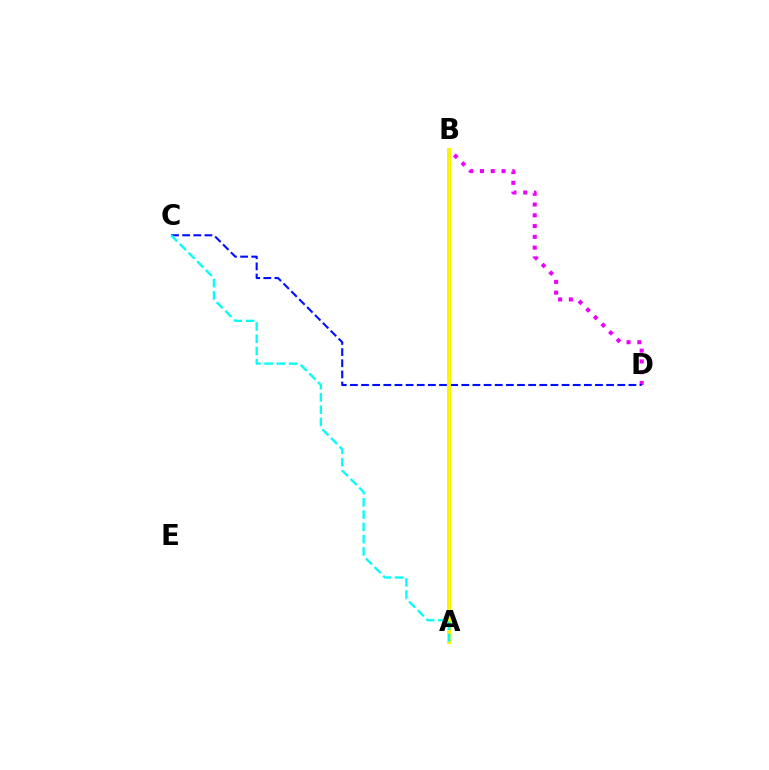{('B', 'D'): [{'color': '#ee00ff', 'line_style': 'dotted', 'thickness': 2.93}], ('A', 'B'): [{'color': '#ff0000', 'line_style': 'solid', 'thickness': 1.84}, {'color': '#08ff00', 'line_style': 'dotted', 'thickness': 1.96}, {'color': '#fcf500', 'line_style': 'solid', 'thickness': 2.89}], ('C', 'D'): [{'color': '#0010ff', 'line_style': 'dashed', 'thickness': 1.51}], ('A', 'C'): [{'color': '#00fff6', 'line_style': 'dashed', 'thickness': 1.67}]}